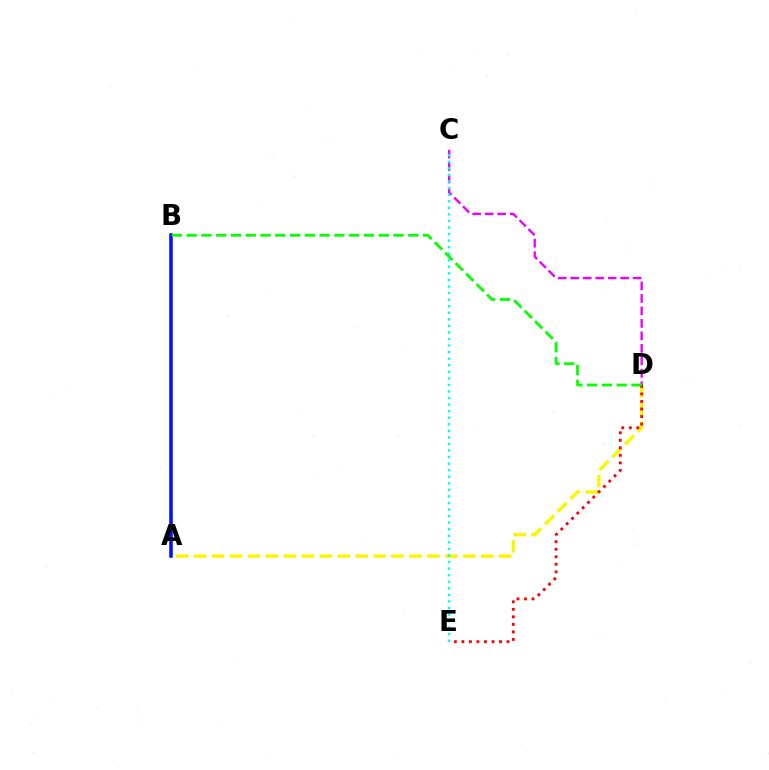{('A', 'D'): [{'color': '#fcf500', 'line_style': 'dashed', 'thickness': 2.44}], ('D', 'E'): [{'color': '#ff0000', 'line_style': 'dotted', 'thickness': 2.05}], ('C', 'D'): [{'color': '#ee00ff', 'line_style': 'dashed', 'thickness': 1.69}], ('A', 'B'): [{'color': '#0010ff', 'line_style': 'solid', 'thickness': 2.55}], ('C', 'E'): [{'color': '#00fff6', 'line_style': 'dotted', 'thickness': 1.78}], ('B', 'D'): [{'color': '#08ff00', 'line_style': 'dashed', 'thickness': 2.01}]}